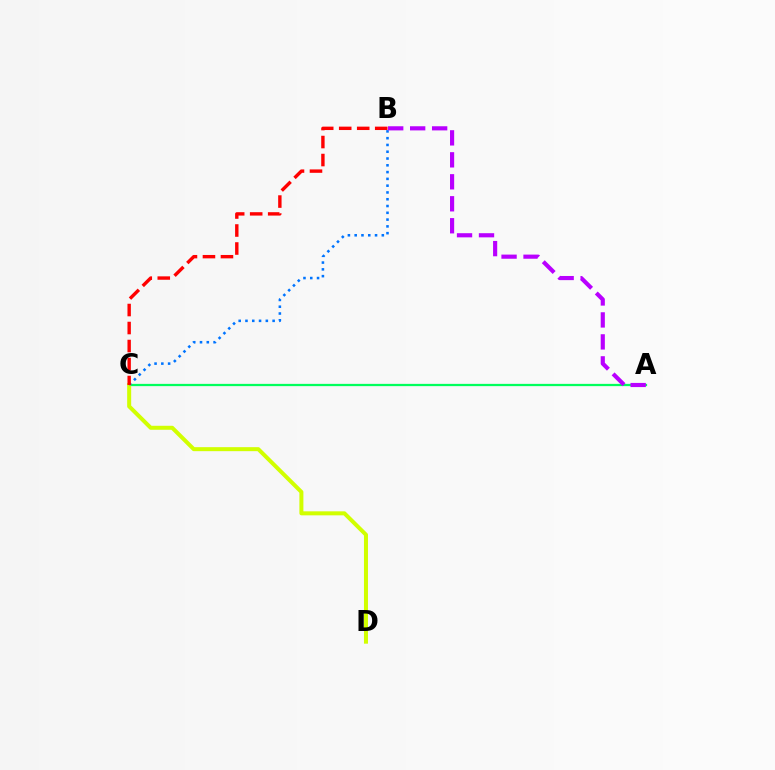{('A', 'C'): [{'color': '#00ff5c', 'line_style': 'solid', 'thickness': 1.63}], ('C', 'D'): [{'color': '#d1ff00', 'line_style': 'solid', 'thickness': 2.88}], ('B', 'C'): [{'color': '#0074ff', 'line_style': 'dotted', 'thickness': 1.84}, {'color': '#ff0000', 'line_style': 'dashed', 'thickness': 2.45}], ('A', 'B'): [{'color': '#b900ff', 'line_style': 'dashed', 'thickness': 2.98}]}